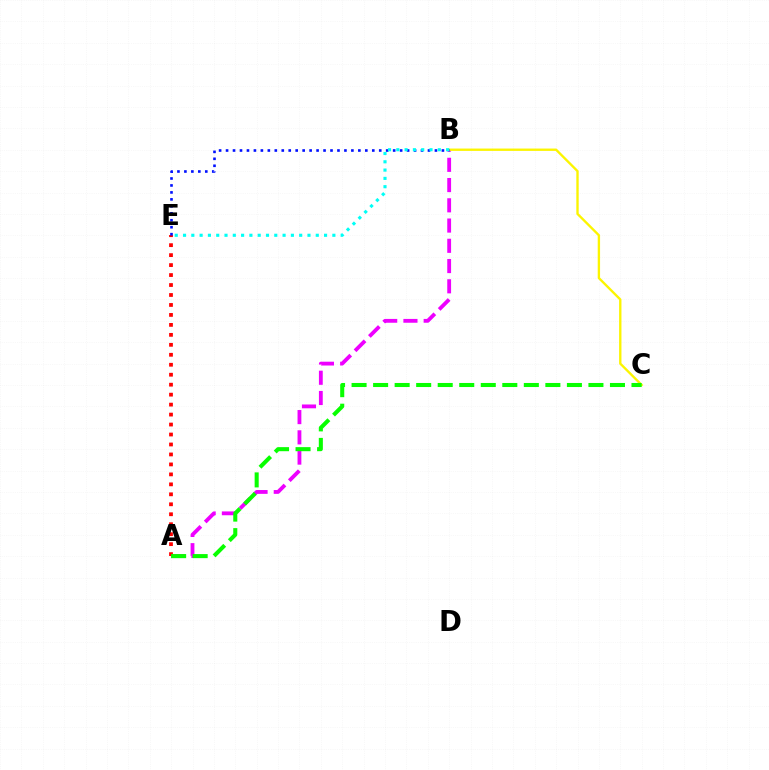{('A', 'B'): [{'color': '#ee00ff', 'line_style': 'dashed', 'thickness': 2.75}], ('A', 'E'): [{'color': '#ff0000', 'line_style': 'dotted', 'thickness': 2.71}], ('B', 'C'): [{'color': '#fcf500', 'line_style': 'solid', 'thickness': 1.69}], ('B', 'E'): [{'color': '#0010ff', 'line_style': 'dotted', 'thickness': 1.89}, {'color': '#00fff6', 'line_style': 'dotted', 'thickness': 2.25}], ('A', 'C'): [{'color': '#08ff00', 'line_style': 'dashed', 'thickness': 2.93}]}